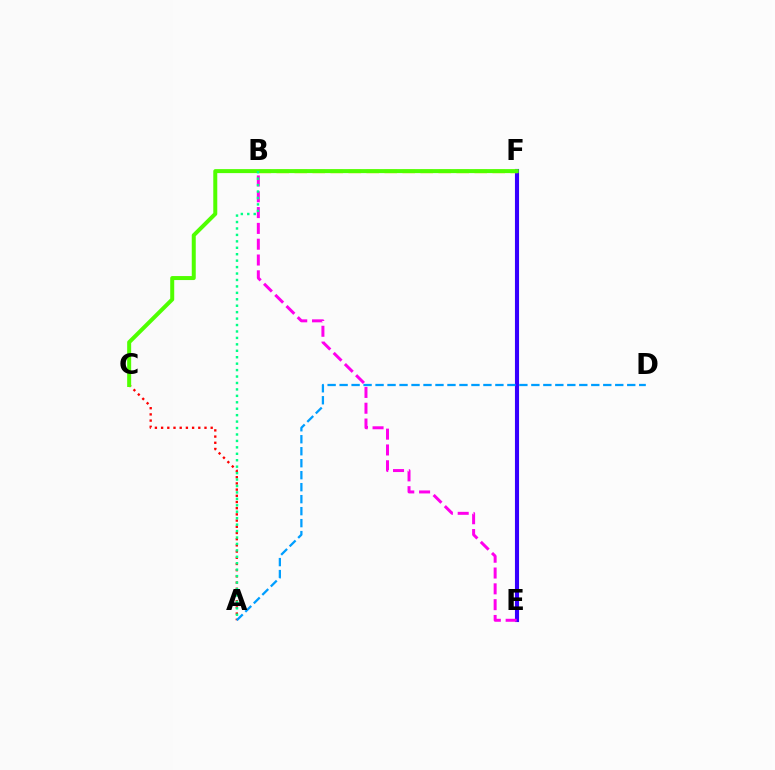{('A', 'C'): [{'color': '#ff0000', 'line_style': 'dotted', 'thickness': 1.68}], ('E', 'F'): [{'color': '#3700ff', 'line_style': 'solid', 'thickness': 2.95}], ('B', 'F'): [{'color': '#ffd500', 'line_style': 'dashed', 'thickness': 2.44}], ('A', 'D'): [{'color': '#009eff', 'line_style': 'dashed', 'thickness': 1.63}], ('B', 'E'): [{'color': '#ff00ed', 'line_style': 'dashed', 'thickness': 2.15}], ('C', 'F'): [{'color': '#4fff00', 'line_style': 'solid', 'thickness': 2.88}], ('A', 'B'): [{'color': '#00ff86', 'line_style': 'dotted', 'thickness': 1.75}]}